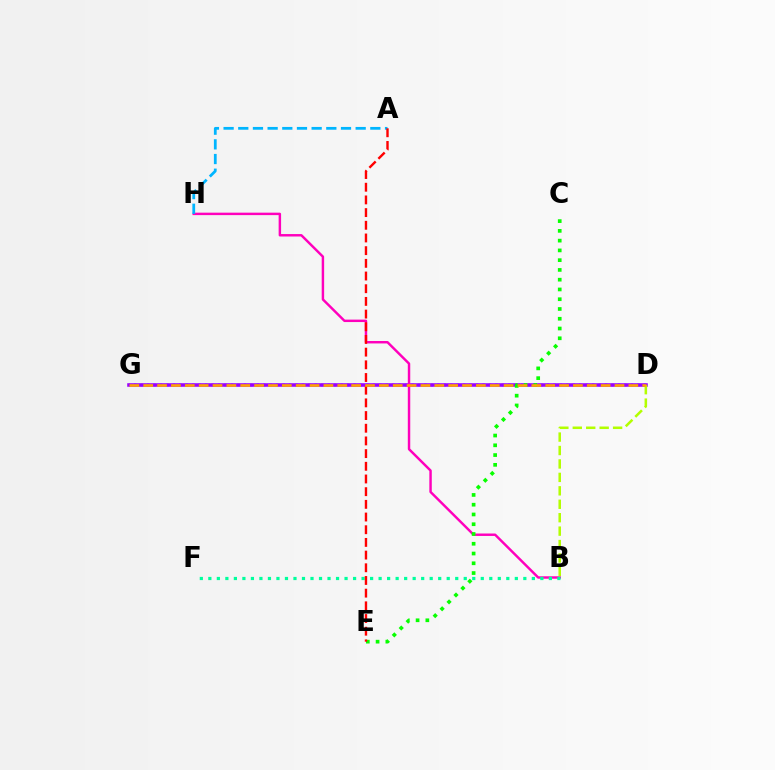{('D', 'G'): [{'color': '#0010ff', 'line_style': 'dotted', 'thickness': 1.75}, {'color': '#9b00ff', 'line_style': 'solid', 'thickness': 2.57}, {'color': '#ffa500', 'line_style': 'dashed', 'thickness': 1.88}], ('B', 'H'): [{'color': '#ff00bd', 'line_style': 'solid', 'thickness': 1.76}], ('B', 'D'): [{'color': '#b3ff00', 'line_style': 'dashed', 'thickness': 1.83}], ('C', 'E'): [{'color': '#08ff00', 'line_style': 'dotted', 'thickness': 2.65}], ('A', 'H'): [{'color': '#00b5ff', 'line_style': 'dashed', 'thickness': 1.99}], ('B', 'F'): [{'color': '#00ff9d', 'line_style': 'dotted', 'thickness': 2.31}], ('A', 'E'): [{'color': '#ff0000', 'line_style': 'dashed', 'thickness': 1.72}]}